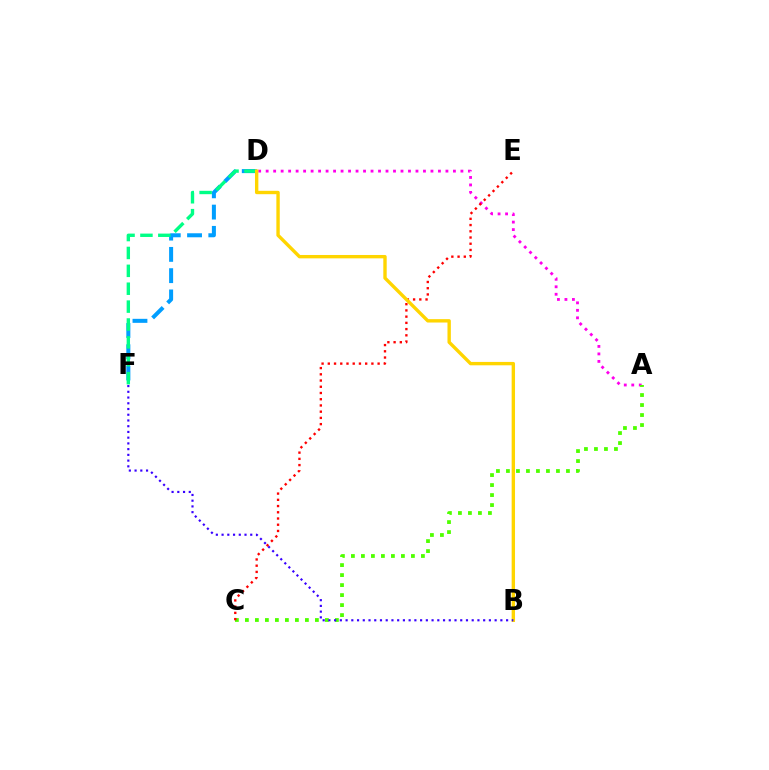{('A', 'D'): [{'color': '#ff00ed', 'line_style': 'dotted', 'thickness': 2.04}], ('A', 'C'): [{'color': '#4fff00', 'line_style': 'dotted', 'thickness': 2.72}], ('D', 'F'): [{'color': '#009eff', 'line_style': 'dashed', 'thickness': 2.89}, {'color': '#00ff86', 'line_style': 'dashed', 'thickness': 2.43}], ('C', 'E'): [{'color': '#ff0000', 'line_style': 'dotted', 'thickness': 1.69}], ('B', 'D'): [{'color': '#ffd500', 'line_style': 'solid', 'thickness': 2.43}], ('B', 'F'): [{'color': '#3700ff', 'line_style': 'dotted', 'thickness': 1.56}]}